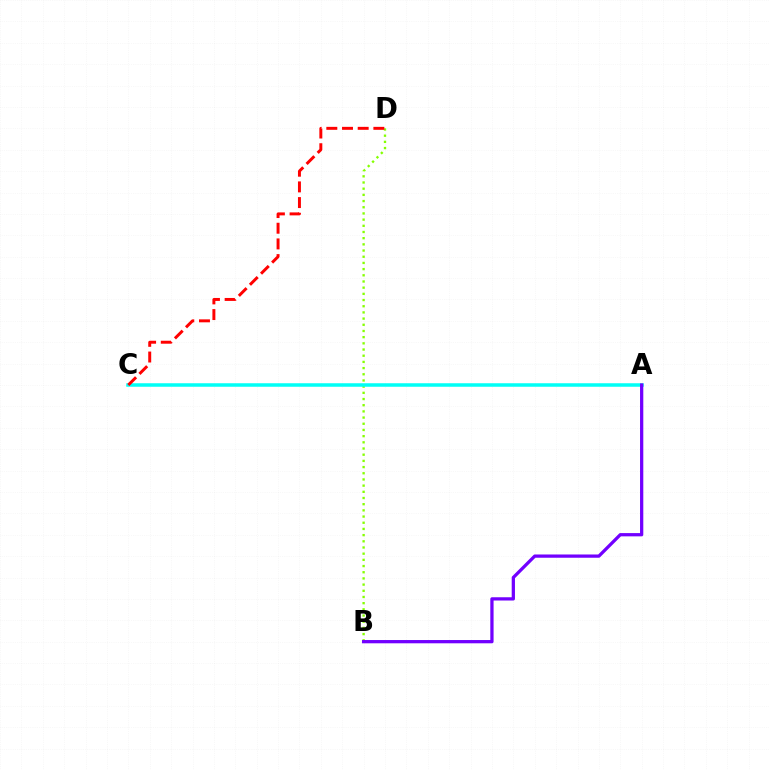{('B', 'D'): [{'color': '#84ff00', 'line_style': 'dotted', 'thickness': 1.68}], ('A', 'C'): [{'color': '#00fff6', 'line_style': 'solid', 'thickness': 2.52}], ('C', 'D'): [{'color': '#ff0000', 'line_style': 'dashed', 'thickness': 2.13}], ('A', 'B'): [{'color': '#7200ff', 'line_style': 'solid', 'thickness': 2.35}]}